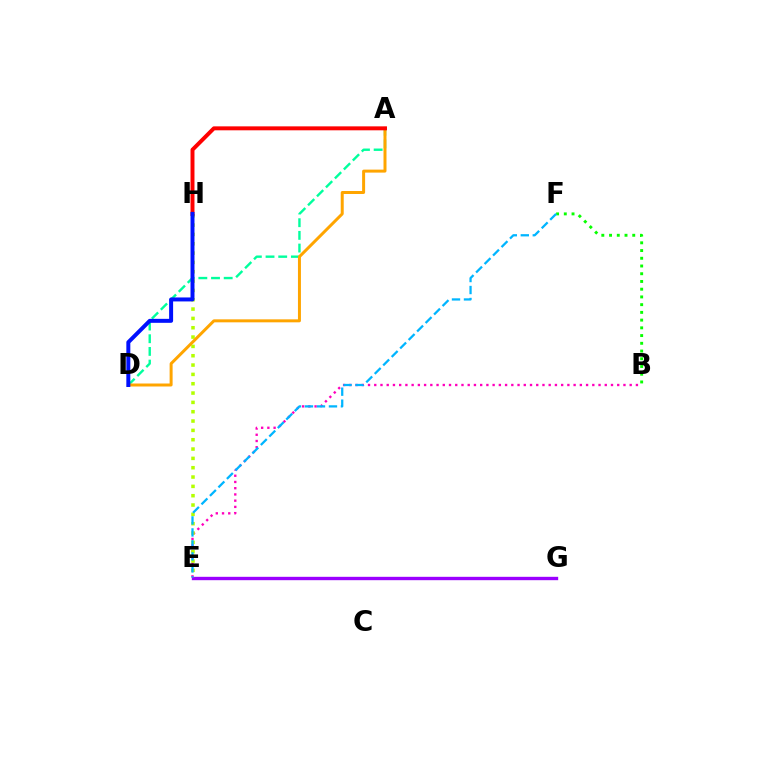{('B', 'F'): [{'color': '#08ff00', 'line_style': 'dotted', 'thickness': 2.1}], ('B', 'E'): [{'color': '#ff00bd', 'line_style': 'dotted', 'thickness': 1.69}], ('A', 'D'): [{'color': '#00ff9d', 'line_style': 'dashed', 'thickness': 1.72}, {'color': '#ffa500', 'line_style': 'solid', 'thickness': 2.15}], ('E', 'G'): [{'color': '#9b00ff', 'line_style': 'solid', 'thickness': 2.42}], ('E', 'H'): [{'color': '#b3ff00', 'line_style': 'dotted', 'thickness': 2.54}], ('E', 'F'): [{'color': '#00b5ff', 'line_style': 'dashed', 'thickness': 1.63}], ('A', 'H'): [{'color': '#ff0000', 'line_style': 'solid', 'thickness': 2.84}], ('D', 'H'): [{'color': '#0010ff', 'line_style': 'solid', 'thickness': 2.86}]}